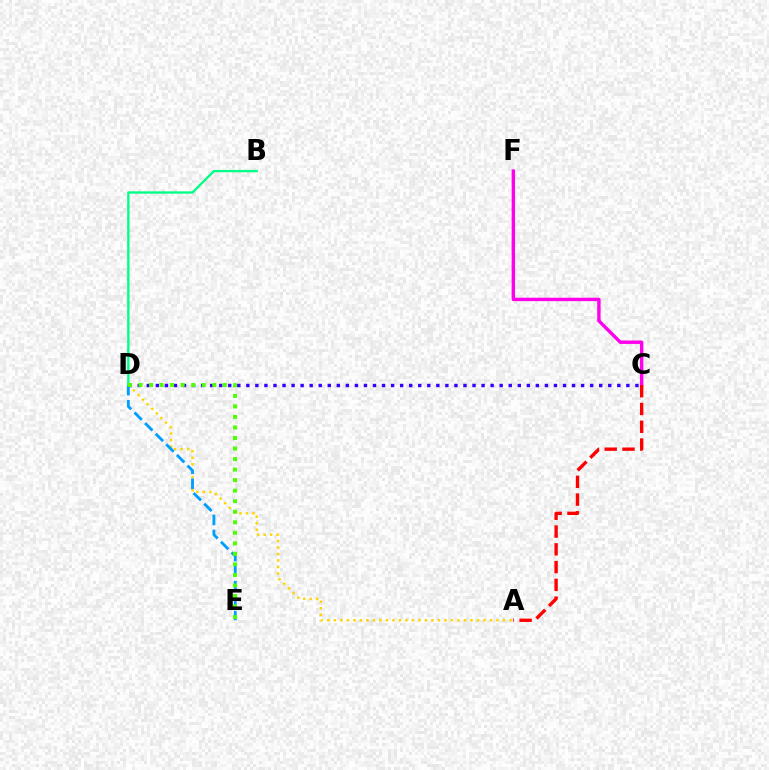{('C', 'F'): [{'color': '#ff00ed', 'line_style': 'solid', 'thickness': 2.45}], ('A', 'D'): [{'color': '#ffd500', 'line_style': 'dotted', 'thickness': 1.77}], ('D', 'E'): [{'color': '#009eff', 'line_style': 'dashed', 'thickness': 2.04}, {'color': '#4fff00', 'line_style': 'dotted', 'thickness': 2.86}], ('B', 'D'): [{'color': '#00ff86', 'line_style': 'solid', 'thickness': 1.68}], ('C', 'D'): [{'color': '#3700ff', 'line_style': 'dotted', 'thickness': 2.46}], ('A', 'C'): [{'color': '#ff0000', 'line_style': 'dashed', 'thickness': 2.42}]}